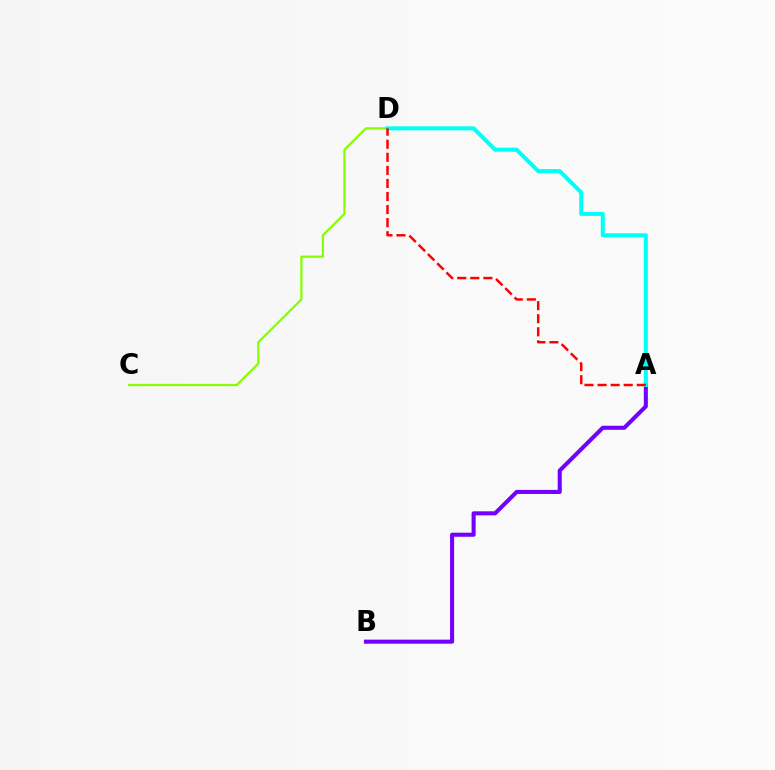{('C', 'D'): [{'color': '#84ff00', 'line_style': 'solid', 'thickness': 1.6}], ('A', 'B'): [{'color': '#7200ff', 'line_style': 'solid', 'thickness': 2.92}], ('A', 'D'): [{'color': '#00fff6', 'line_style': 'solid', 'thickness': 2.9}, {'color': '#ff0000', 'line_style': 'dashed', 'thickness': 1.78}]}